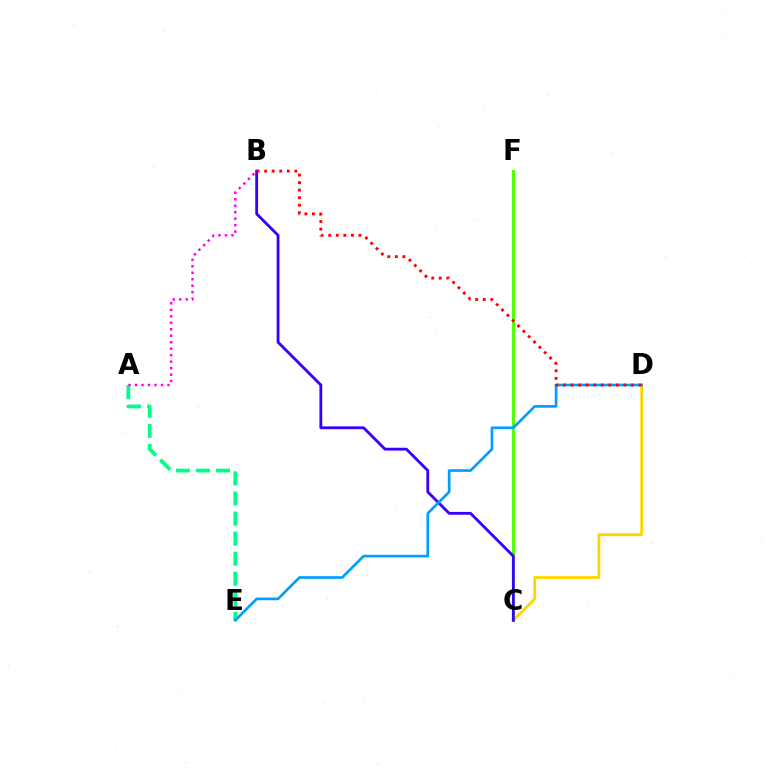{('C', 'D'): [{'color': '#ffd500', 'line_style': 'solid', 'thickness': 2.03}], ('C', 'F'): [{'color': '#4fff00', 'line_style': 'solid', 'thickness': 2.1}], ('B', 'C'): [{'color': '#3700ff', 'line_style': 'solid', 'thickness': 2.03}], ('A', 'E'): [{'color': '#00ff86', 'line_style': 'dashed', 'thickness': 2.73}], ('A', 'B'): [{'color': '#ff00ed', 'line_style': 'dotted', 'thickness': 1.76}], ('D', 'E'): [{'color': '#009eff', 'line_style': 'solid', 'thickness': 1.92}], ('B', 'D'): [{'color': '#ff0000', 'line_style': 'dotted', 'thickness': 2.05}]}